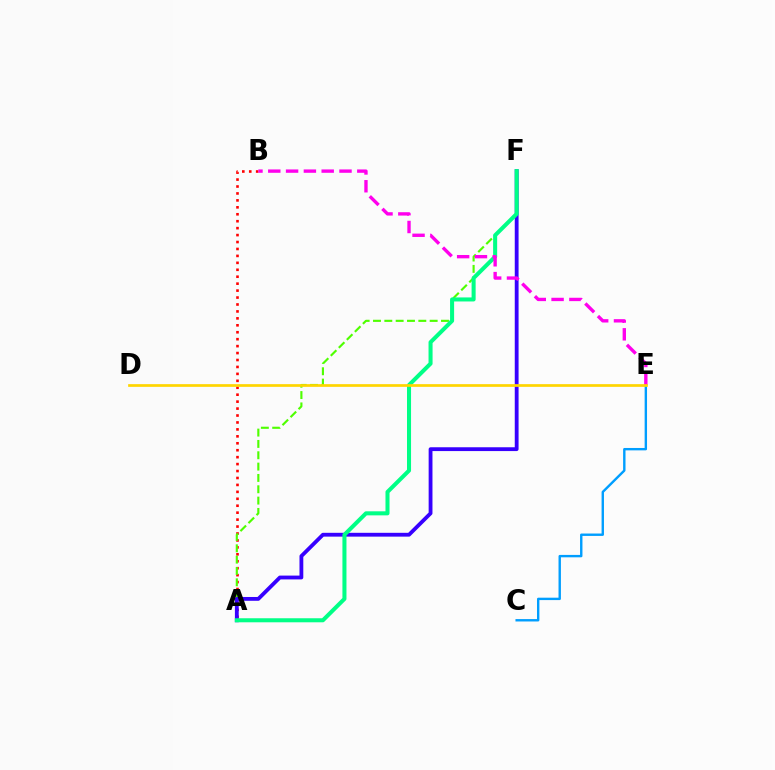{('A', 'B'): [{'color': '#ff0000', 'line_style': 'dotted', 'thickness': 1.89}], ('A', 'F'): [{'color': '#4fff00', 'line_style': 'dashed', 'thickness': 1.54}, {'color': '#3700ff', 'line_style': 'solid', 'thickness': 2.75}, {'color': '#00ff86', 'line_style': 'solid', 'thickness': 2.91}], ('C', 'E'): [{'color': '#009eff', 'line_style': 'solid', 'thickness': 1.72}], ('B', 'E'): [{'color': '#ff00ed', 'line_style': 'dashed', 'thickness': 2.42}], ('D', 'E'): [{'color': '#ffd500', 'line_style': 'solid', 'thickness': 1.94}]}